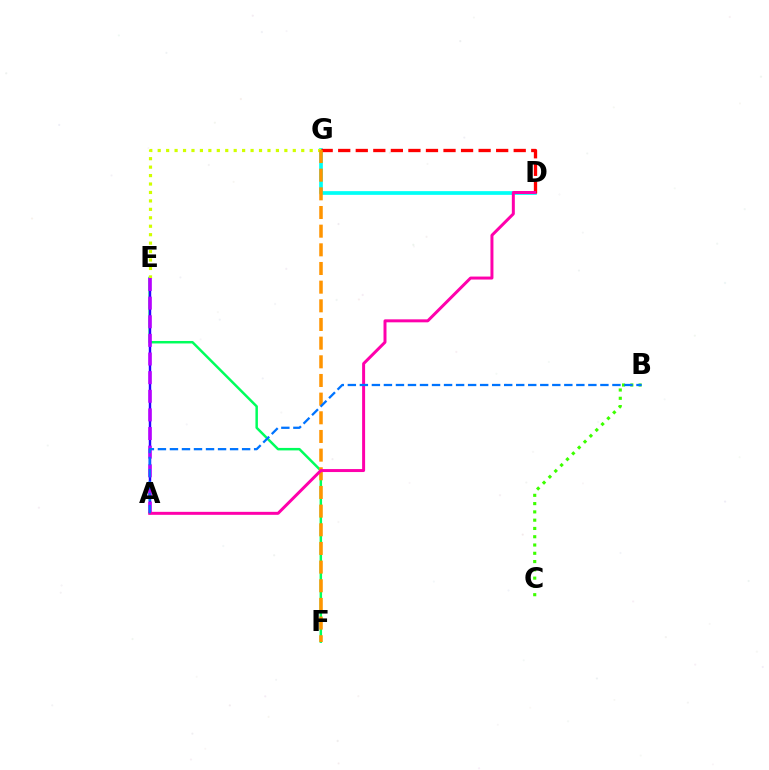{('E', 'F'): [{'color': '#00ff5c', 'line_style': 'solid', 'thickness': 1.79}], ('D', 'G'): [{'color': '#00fff6', 'line_style': 'solid', 'thickness': 2.66}, {'color': '#ff0000', 'line_style': 'dashed', 'thickness': 2.38}], ('A', 'E'): [{'color': '#2500ff', 'line_style': 'solid', 'thickness': 1.76}, {'color': '#b900ff', 'line_style': 'dashed', 'thickness': 2.53}], ('E', 'G'): [{'color': '#d1ff00', 'line_style': 'dotted', 'thickness': 2.29}], ('B', 'C'): [{'color': '#3dff00', 'line_style': 'dotted', 'thickness': 2.25}], ('F', 'G'): [{'color': '#ff9400', 'line_style': 'dashed', 'thickness': 2.54}], ('A', 'D'): [{'color': '#ff00ac', 'line_style': 'solid', 'thickness': 2.15}], ('A', 'B'): [{'color': '#0074ff', 'line_style': 'dashed', 'thickness': 1.63}]}